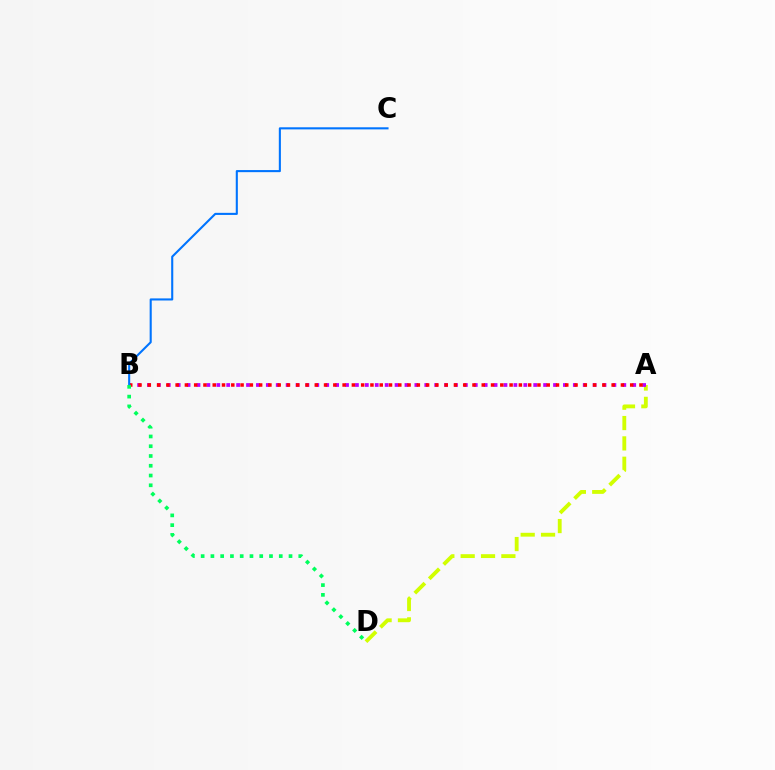{('A', 'D'): [{'color': '#d1ff00', 'line_style': 'dashed', 'thickness': 2.76}], ('A', 'B'): [{'color': '#b900ff', 'line_style': 'dotted', 'thickness': 2.69}, {'color': '#ff0000', 'line_style': 'dotted', 'thickness': 2.52}], ('B', 'C'): [{'color': '#0074ff', 'line_style': 'solid', 'thickness': 1.51}], ('B', 'D'): [{'color': '#00ff5c', 'line_style': 'dotted', 'thickness': 2.65}]}